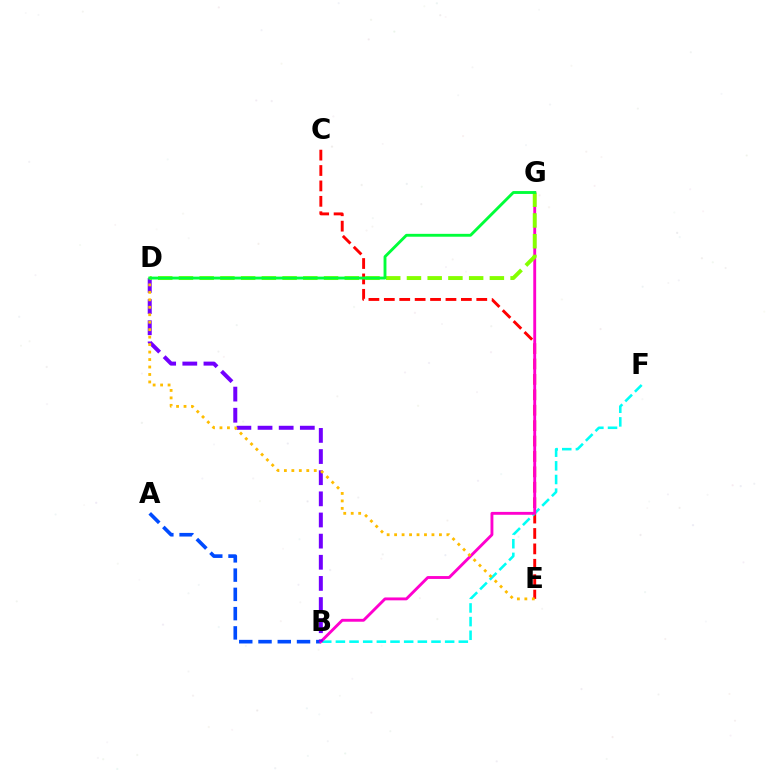{('C', 'E'): [{'color': '#ff0000', 'line_style': 'dashed', 'thickness': 2.09}], ('B', 'F'): [{'color': '#00fff6', 'line_style': 'dashed', 'thickness': 1.86}], ('A', 'B'): [{'color': '#004bff', 'line_style': 'dashed', 'thickness': 2.62}], ('B', 'G'): [{'color': '#ff00cf', 'line_style': 'solid', 'thickness': 2.07}], ('B', 'D'): [{'color': '#7200ff', 'line_style': 'dashed', 'thickness': 2.87}], ('D', 'G'): [{'color': '#84ff00', 'line_style': 'dashed', 'thickness': 2.82}, {'color': '#00ff39', 'line_style': 'solid', 'thickness': 2.07}], ('D', 'E'): [{'color': '#ffbd00', 'line_style': 'dotted', 'thickness': 2.03}]}